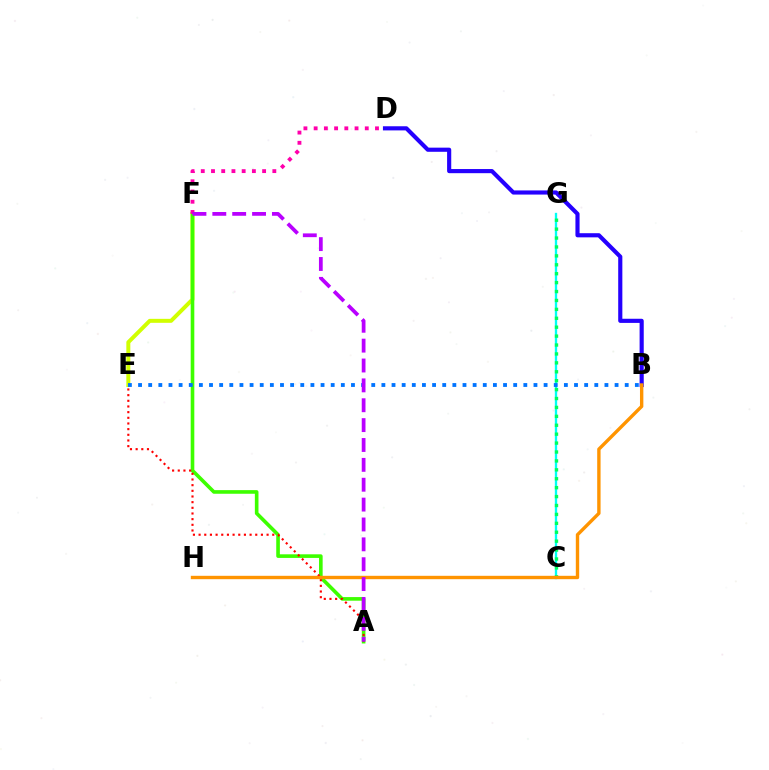{('E', 'F'): [{'color': '#d1ff00', 'line_style': 'solid', 'thickness': 2.86}], ('A', 'F'): [{'color': '#3dff00', 'line_style': 'solid', 'thickness': 2.61}, {'color': '#b900ff', 'line_style': 'dashed', 'thickness': 2.7}], ('A', 'E'): [{'color': '#ff0000', 'line_style': 'dotted', 'thickness': 1.54}], ('C', 'G'): [{'color': '#00fff6', 'line_style': 'solid', 'thickness': 1.67}, {'color': '#00ff5c', 'line_style': 'dotted', 'thickness': 2.42}], ('B', 'D'): [{'color': '#2500ff', 'line_style': 'solid', 'thickness': 2.98}], ('D', 'F'): [{'color': '#ff00ac', 'line_style': 'dotted', 'thickness': 2.78}], ('B', 'H'): [{'color': '#ff9400', 'line_style': 'solid', 'thickness': 2.43}], ('B', 'E'): [{'color': '#0074ff', 'line_style': 'dotted', 'thickness': 2.75}]}